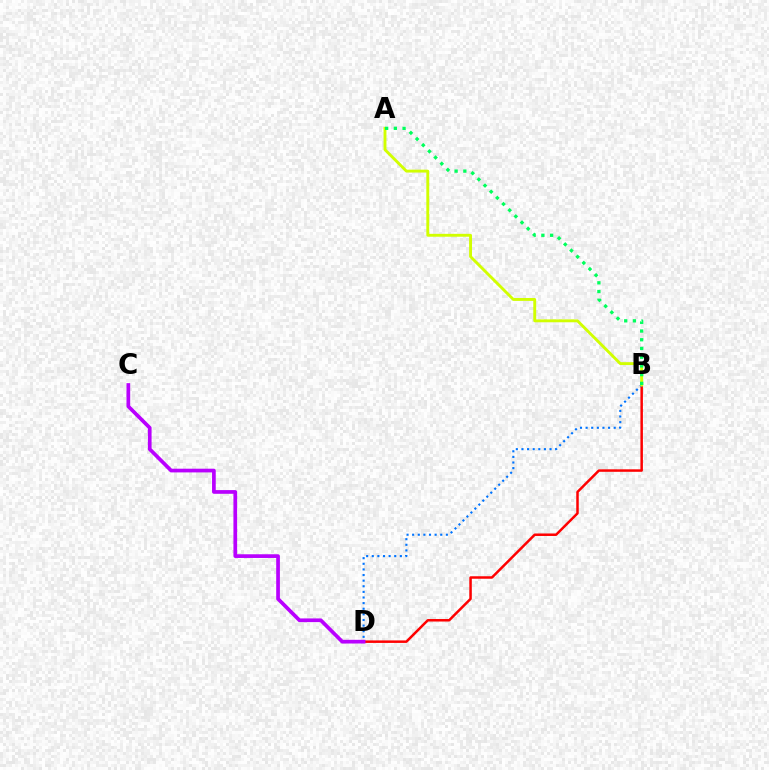{('B', 'D'): [{'color': '#ff0000', 'line_style': 'solid', 'thickness': 1.8}, {'color': '#0074ff', 'line_style': 'dotted', 'thickness': 1.53}], ('A', 'B'): [{'color': '#d1ff00', 'line_style': 'solid', 'thickness': 2.08}, {'color': '#00ff5c', 'line_style': 'dotted', 'thickness': 2.37}], ('C', 'D'): [{'color': '#b900ff', 'line_style': 'solid', 'thickness': 2.67}]}